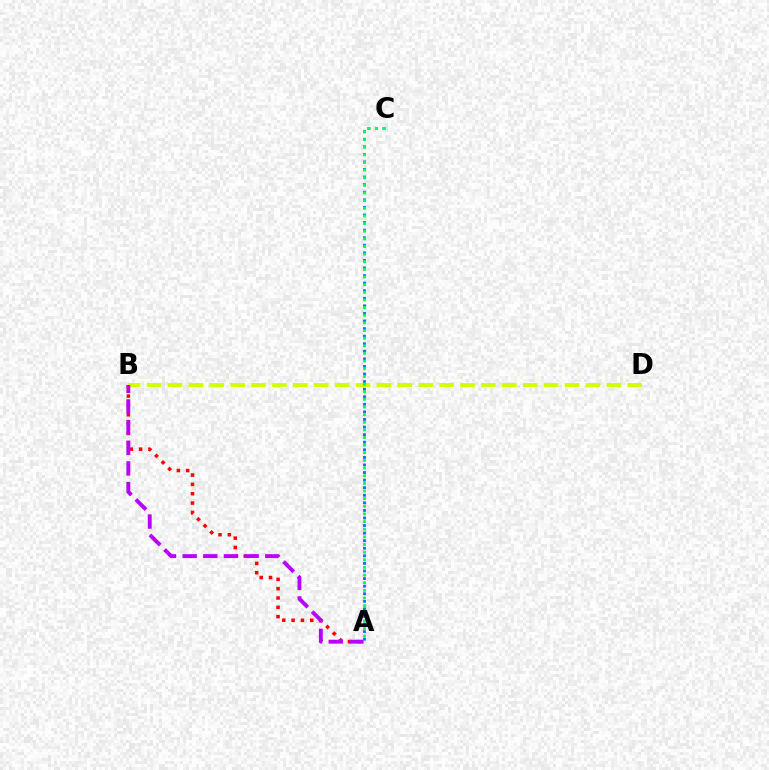{('A', 'B'): [{'color': '#ff0000', 'line_style': 'dotted', 'thickness': 2.53}, {'color': '#b900ff', 'line_style': 'dashed', 'thickness': 2.81}], ('B', 'D'): [{'color': '#d1ff00', 'line_style': 'dashed', 'thickness': 2.84}], ('A', 'C'): [{'color': '#0074ff', 'line_style': 'dotted', 'thickness': 2.06}, {'color': '#00ff5c', 'line_style': 'dotted', 'thickness': 2.08}]}